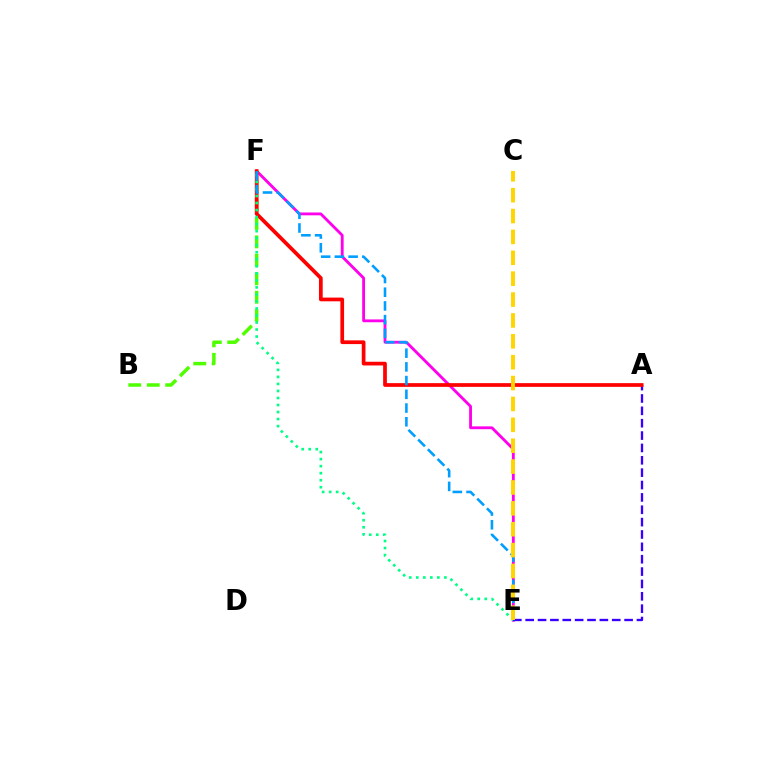{('E', 'F'): [{'color': '#ff00ed', 'line_style': 'solid', 'thickness': 2.04}, {'color': '#00ff86', 'line_style': 'dotted', 'thickness': 1.91}, {'color': '#009eff', 'line_style': 'dashed', 'thickness': 1.86}], ('A', 'E'): [{'color': '#3700ff', 'line_style': 'dashed', 'thickness': 1.68}], ('B', 'F'): [{'color': '#4fff00', 'line_style': 'dashed', 'thickness': 2.51}], ('A', 'F'): [{'color': '#ff0000', 'line_style': 'solid', 'thickness': 2.68}], ('C', 'E'): [{'color': '#ffd500', 'line_style': 'dashed', 'thickness': 2.84}]}